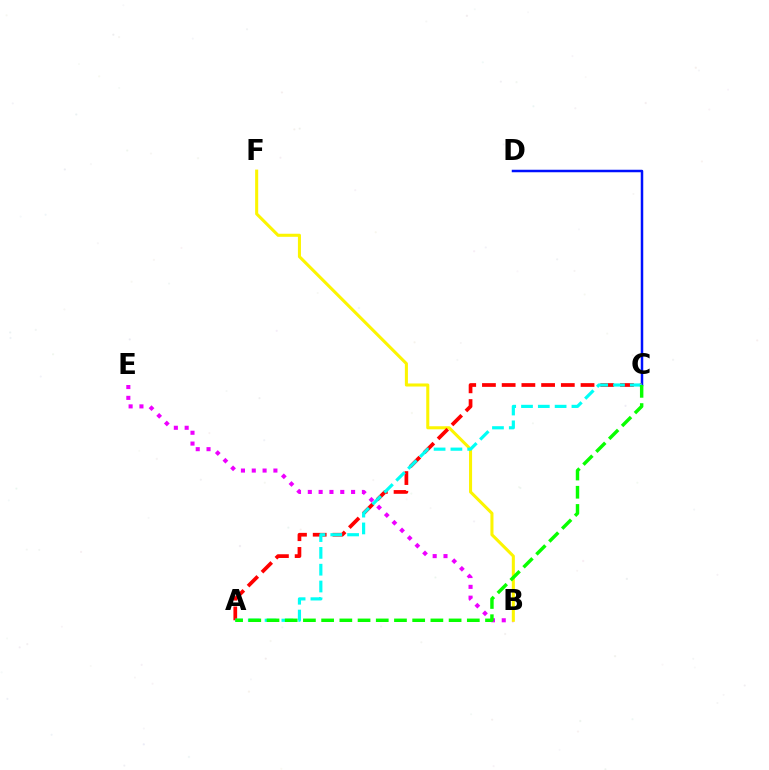{('B', 'E'): [{'color': '#ee00ff', 'line_style': 'dotted', 'thickness': 2.94}], ('C', 'D'): [{'color': '#0010ff', 'line_style': 'solid', 'thickness': 1.8}], ('B', 'F'): [{'color': '#fcf500', 'line_style': 'solid', 'thickness': 2.2}], ('A', 'C'): [{'color': '#ff0000', 'line_style': 'dashed', 'thickness': 2.68}, {'color': '#00fff6', 'line_style': 'dashed', 'thickness': 2.28}, {'color': '#08ff00', 'line_style': 'dashed', 'thickness': 2.47}]}